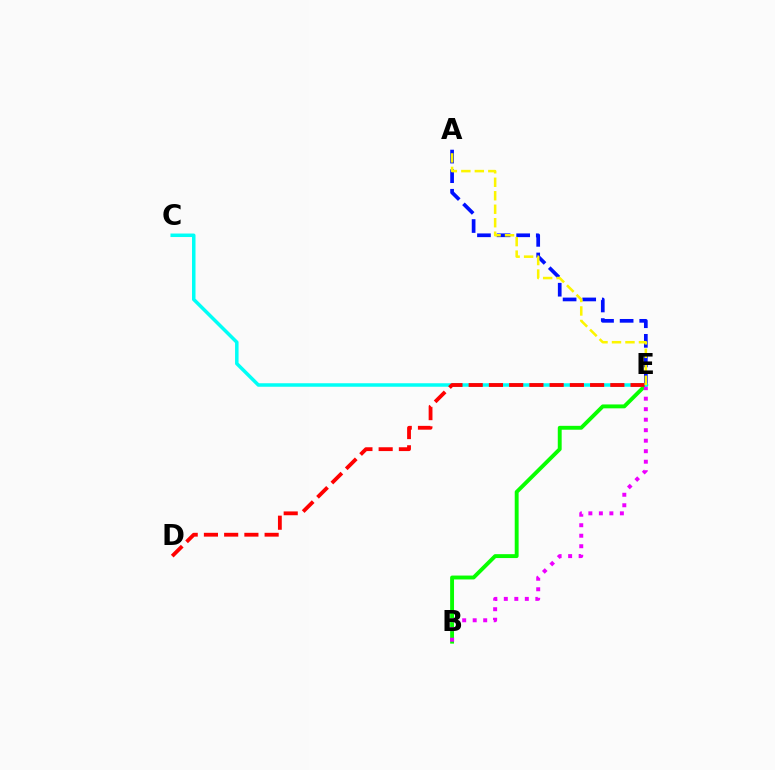{('A', 'E'): [{'color': '#0010ff', 'line_style': 'dashed', 'thickness': 2.66}, {'color': '#fcf500', 'line_style': 'dashed', 'thickness': 1.83}], ('B', 'E'): [{'color': '#08ff00', 'line_style': 'solid', 'thickness': 2.8}, {'color': '#ee00ff', 'line_style': 'dotted', 'thickness': 2.85}], ('C', 'E'): [{'color': '#00fff6', 'line_style': 'solid', 'thickness': 2.52}], ('D', 'E'): [{'color': '#ff0000', 'line_style': 'dashed', 'thickness': 2.75}]}